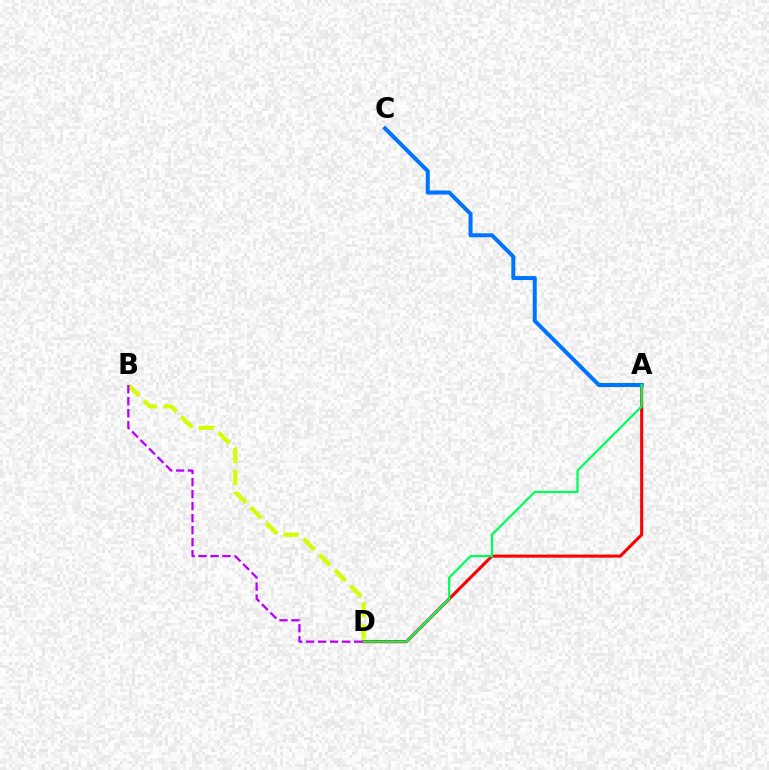{('A', 'D'): [{'color': '#ff0000', 'line_style': 'solid', 'thickness': 2.22}, {'color': '#00ff5c', 'line_style': 'solid', 'thickness': 1.61}], ('B', 'D'): [{'color': '#d1ff00', 'line_style': 'dashed', 'thickness': 2.99}, {'color': '#b900ff', 'line_style': 'dashed', 'thickness': 1.63}], ('A', 'C'): [{'color': '#0074ff', 'line_style': 'solid', 'thickness': 2.88}]}